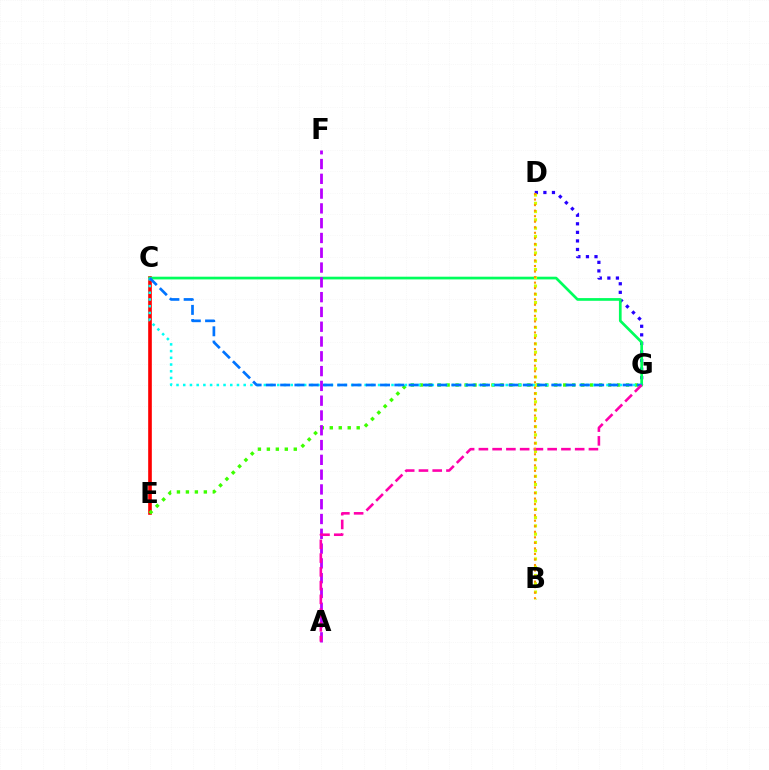{('D', 'G'): [{'color': '#2500ff', 'line_style': 'dotted', 'thickness': 2.33}], ('C', 'E'): [{'color': '#ff0000', 'line_style': 'solid', 'thickness': 2.62}], ('E', 'G'): [{'color': '#3dff00', 'line_style': 'dotted', 'thickness': 2.44}], ('C', 'G'): [{'color': '#00ff5c', 'line_style': 'solid', 'thickness': 1.95}, {'color': '#00fff6', 'line_style': 'dotted', 'thickness': 1.83}, {'color': '#0074ff', 'line_style': 'dashed', 'thickness': 1.94}], ('B', 'D'): [{'color': '#d1ff00', 'line_style': 'dotted', 'thickness': 2.25}, {'color': '#ff9400', 'line_style': 'dotted', 'thickness': 1.5}], ('A', 'F'): [{'color': '#b900ff', 'line_style': 'dashed', 'thickness': 2.01}], ('A', 'G'): [{'color': '#ff00ac', 'line_style': 'dashed', 'thickness': 1.87}]}